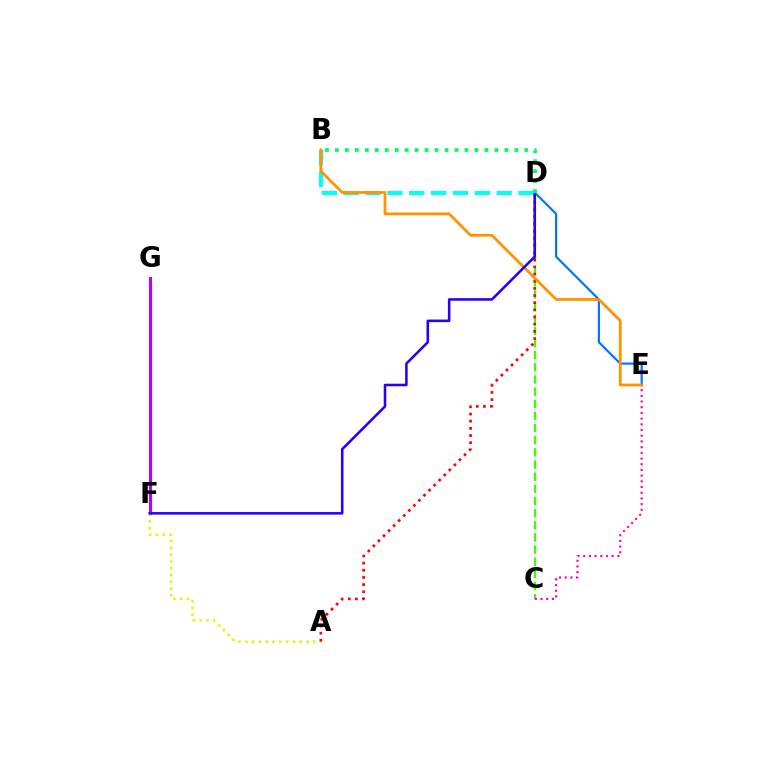{('C', 'D'): [{'color': '#3dff00', 'line_style': 'dashed', 'thickness': 1.65}], ('F', 'G'): [{'color': '#b900ff', 'line_style': 'solid', 'thickness': 2.24}], ('A', 'F'): [{'color': '#d1ff00', 'line_style': 'dotted', 'thickness': 1.85}], ('A', 'D'): [{'color': '#ff0000', 'line_style': 'dotted', 'thickness': 1.95}], ('B', 'D'): [{'color': '#00fff6', 'line_style': 'dashed', 'thickness': 2.97}, {'color': '#00ff5c', 'line_style': 'dotted', 'thickness': 2.71}], ('D', 'E'): [{'color': '#0074ff', 'line_style': 'solid', 'thickness': 1.55}], ('B', 'E'): [{'color': '#ff9400', 'line_style': 'solid', 'thickness': 2.03}], ('C', 'E'): [{'color': '#ff00ac', 'line_style': 'dotted', 'thickness': 1.55}], ('D', 'F'): [{'color': '#2500ff', 'line_style': 'solid', 'thickness': 1.84}]}